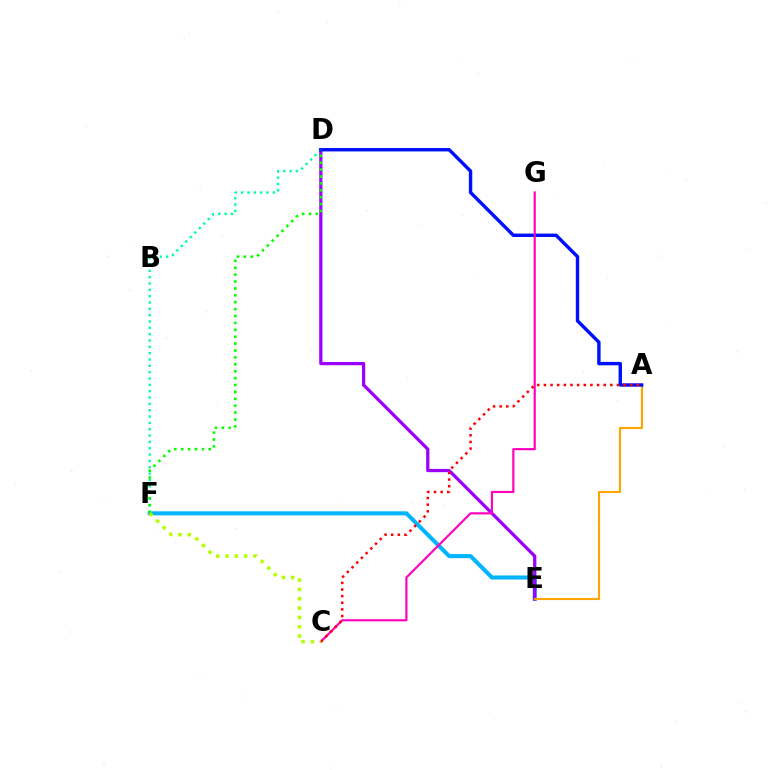{('E', 'F'): [{'color': '#00b5ff', 'line_style': 'solid', 'thickness': 2.92}], ('D', 'F'): [{'color': '#00ff9d', 'line_style': 'dotted', 'thickness': 1.72}, {'color': '#08ff00', 'line_style': 'dotted', 'thickness': 1.87}], ('D', 'E'): [{'color': '#9b00ff', 'line_style': 'solid', 'thickness': 2.34}], ('A', 'E'): [{'color': '#ffa500', 'line_style': 'solid', 'thickness': 1.52}], ('A', 'D'): [{'color': '#0010ff', 'line_style': 'solid', 'thickness': 2.46}], ('C', 'G'): [{'color': '#ff00bd', 'line_style': 'solid', 'thickness': 1.56}], ('A', 'C'): [{'color': '#ff0000', 'line_style': 'dotted', 'thickness': 1.8}], ('C', 'F'): [{'color': '#b3ff00', 'line_style': 'dotted', 'thickness': 2.53}]}